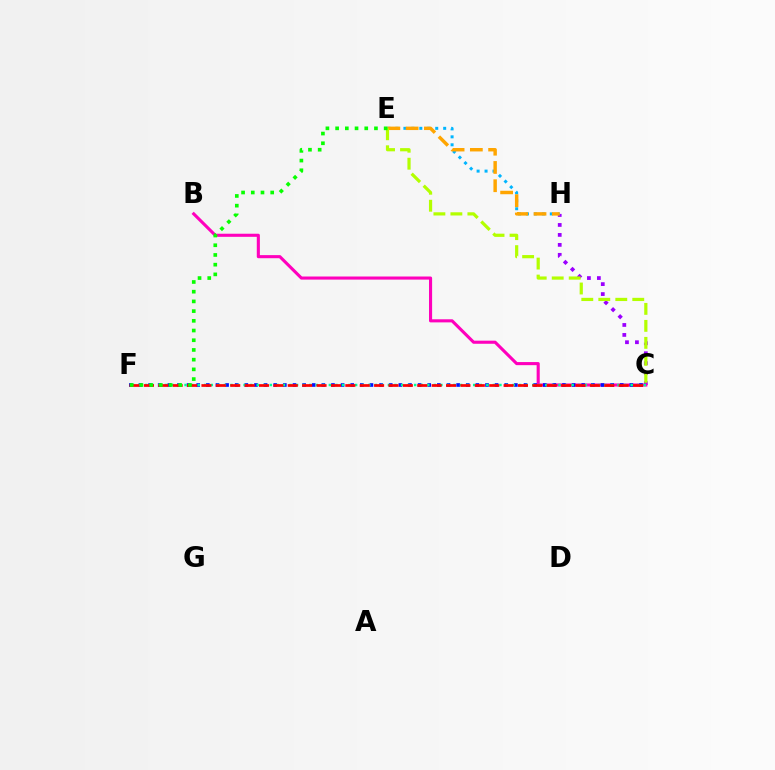{('C', 'H'): [{'color': '#9b00ff', 'line_style': 'dotted', 'thickness': 2.71}], ('B', 'C'): [{'color': '#ff00bd', 'line_style': 'solid', 'thickness': 2.23}], ('E', 'H'): [{'color': '#00b5ff', 'line_style': 'dotted', 'thickness': 2.16}, {'color': '#ffa500', 'line_style': 'dashed', 'thickness': 2.48}], ('C', 'F'): [{'color': '#0010ff', 'line_style': 'dotted', 'thickness': 2.62}, {'color': '#00ff9d', 'line_style': 'dotted', 'thickness': 1.78}, {'color': '#ff0000', 'line_style': 'dashed', 'thickness': 1.95}], ('C', 'E'): [{'color': '#b3ff00', 'line_style': 'dashed', 'thickness': 2.31}], ('E', 'F'): [{'color': '#08ff00', 'line_style': 'dotted', 'thickness': 2.64}]}